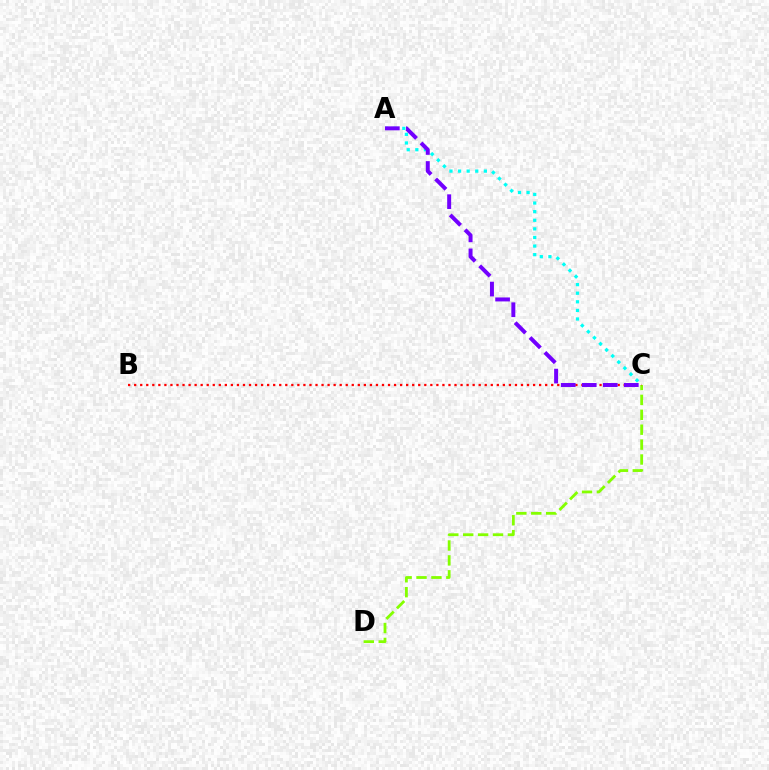{('C', 'D'): [{'color': '#84ff00', 'line_style': 'dashed', 'thickness': 2.03}], ('B', 'C'): [{'color': '#ff0000', 'line_style': 'dotted', 'thickness': 1.64}], ('A', 'C'): [{'color': '#00fff6', 'line_style': 'dotted', 'thickness': 2.34}, {'color': '#7200ff', 'line_style': 'dashed', 'thickness': 2.86}]}